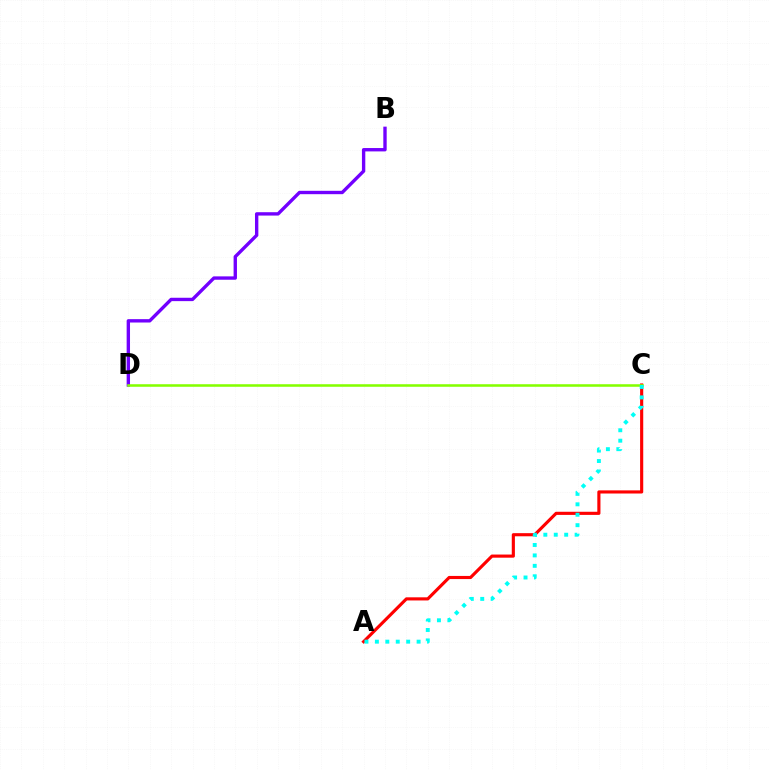{('A', 'C'): [{'color': '#ff0000', 'line_style': 'solid', 'thickness': 2.26}, {'color': '#00fff6', 'line_style': 'dotted', 'thickness': 2.83}], ('B', 'D'): [{'color': '#7200ff', 'line_style': 'solid', 'thickness': 2.42}], ('C', 'D'): [{'color': '#84ff00', 'line_style': 'solid', 'thickness': 1.84}]}